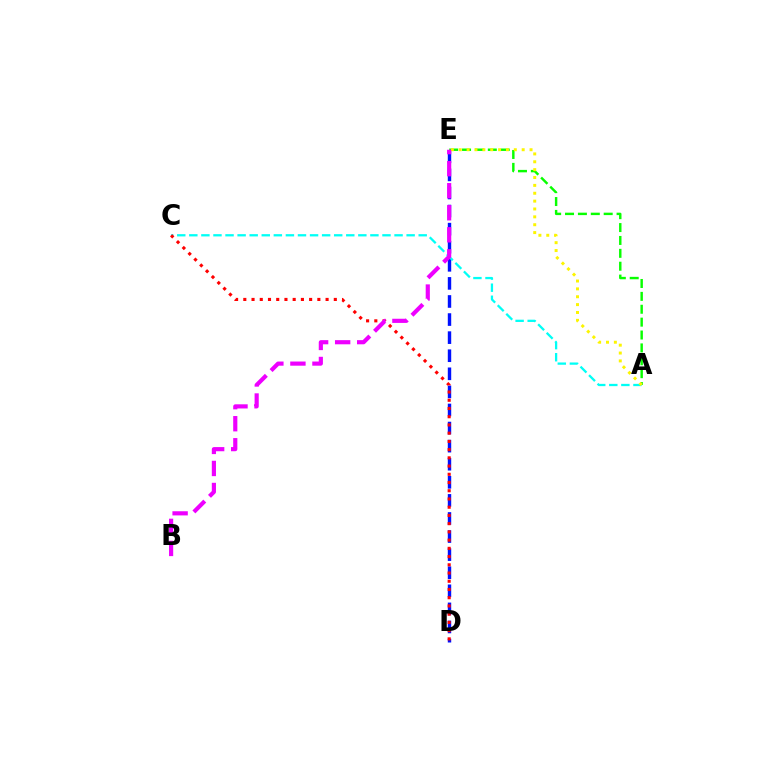{('A', 'E'): [{'color': '#08ff00', 'line_style': 'dashed', 'thickness': 1.75}, {'color': '#fcf500', 'line_style': 'dotted', 'thickness': 2.14}], ('D', 'E'): [{'color': '#0010ff', 'line_style': 'dashed', 'thickness': 2.46}], ('A', 'C'): [{'color': '#00fff6', 'line_style': 'dashed', 'thickness': 1.64}], ('C', 'D'): [{'color': '#ff0000', 'line_style': 'dotted', 'thickness': 2.24}], ('B', 'E'): [{'color': '#ee00ff', 'line_style': 'dashed', 'thickness': 2.99}]}